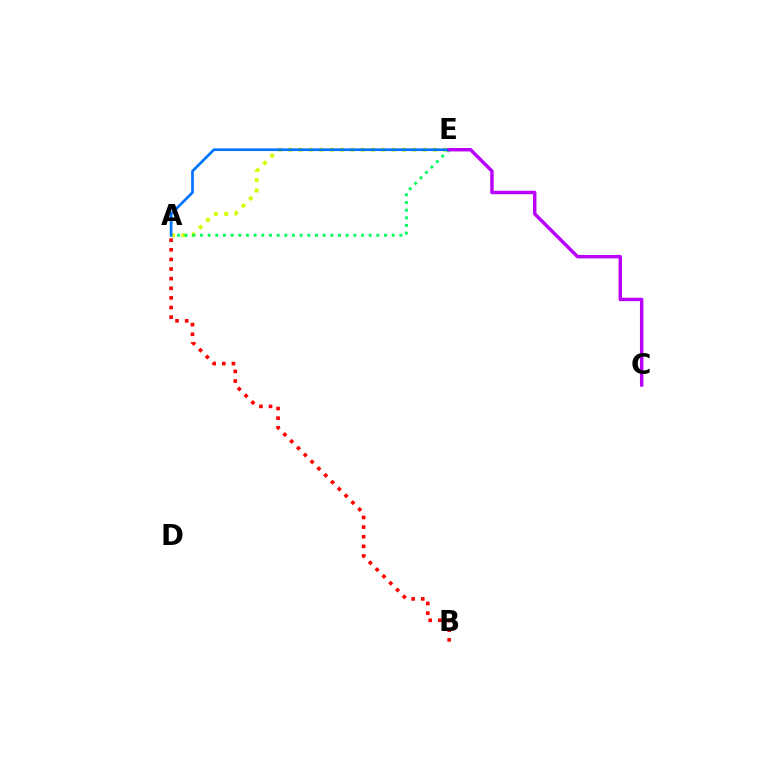{('A', 'E'): [{'color': '#d1ff00', 'line_style': 'dotted', 'thickness': 2.81}, {'color': '#00ff5c', 'line_style': 'dotted', 'thickness': 2.08}, {'color': '#0074ff', 'line_style': 'solid', 'thickness': 1.94}], ('A', 'B'): [{'color': '#ff0000', 'line_style': 'dotted', 'thickness': 2.62}], ('C', 'E'): [{'color': '#b900ff', 'line_style': 'solid', 'thickness': 2.47}]}